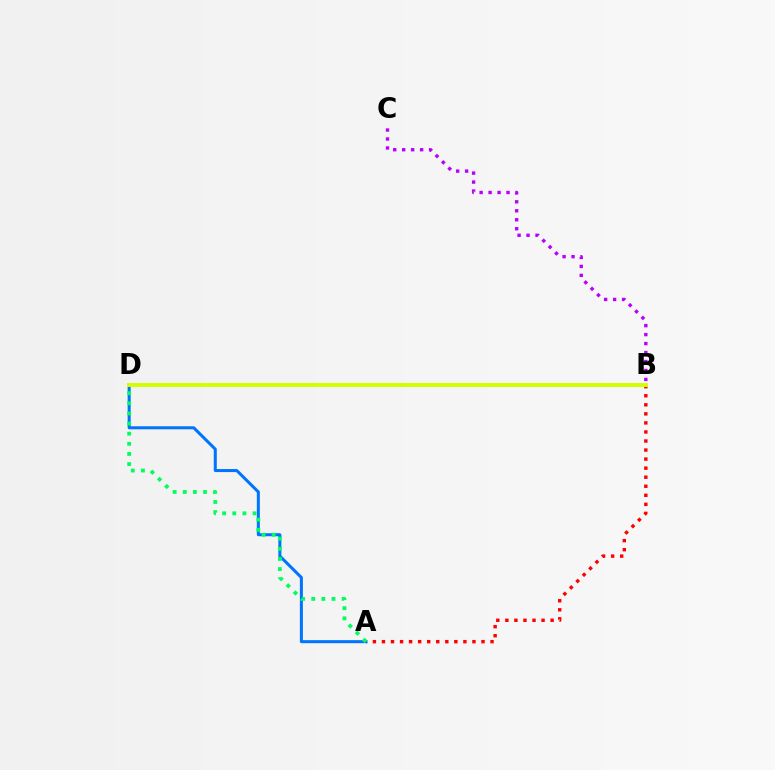{('B', 'C'): [{'color': '#b900ff', 'line_style': 'dotted', 'thickness': 2.44}], ('A', 'B'): [{'color': '#ff0000', 'line_style': 'dotted', 'thickness': 2.46}], ('A', 'D'): [{'color': '#0074ff', 'line_style': 'solid', 'thickness': 2.18}, {'color': '#00ff5c', 'line_style': 'dotted', 'thickness': 2.75}], ('B', 'D'): [{'color': '#d1ff00', 'line_style': 'solid', 'thickness': 2.82}]}